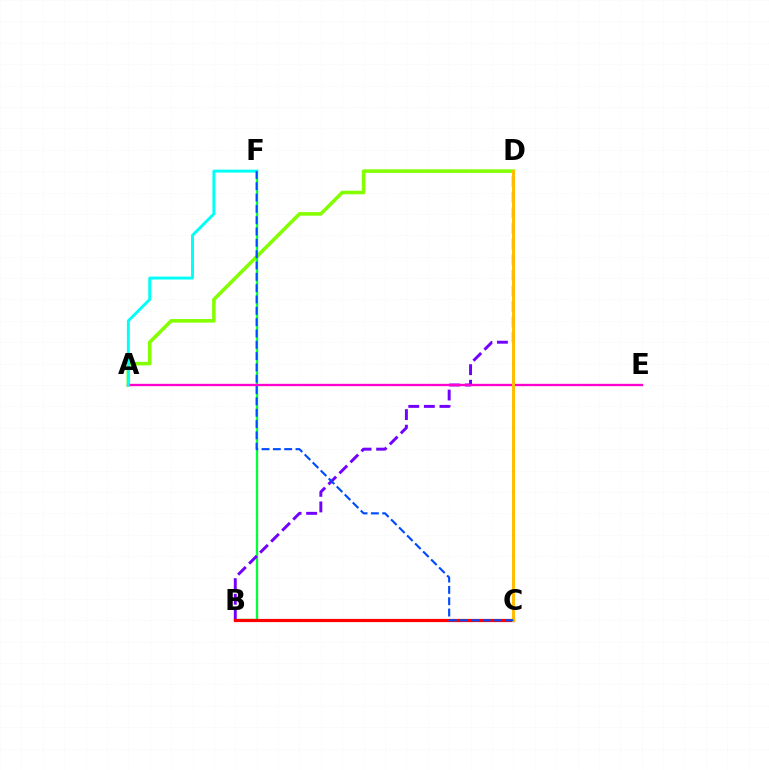{('A', 'D'): [{'color': '#84ff00', 'line_style': 'solid', 'thickness': 2.57}], ('B', 'F'): [{'color': '#00ff39', 'line_style': 'solid', 'thickness': 1.67}], ('B', 'D'): [{'color': '#7200ff', 'line_style': 'dashed', 'thickness': 2.12}], ('B', 'C'): [{'color': '#ff0000', 'line_style': 'solid', 'thickness': 2.31}], ('A', 'E'): [{'color': '#ff00cf', 'line_style': 'solid', 'thickness': 1.69}], ('A', 'F'): [{'color': '#00fff6', 'line_style': 'solid', 'thickness': 2.1}], ('C', 'D'): [{'color': '#ffbd00', 'line_style': 'solid', 'thickness': 2.14}], ('C', 'F'): [{'color': '#004bff', 'line_style': 'dashed', 'thickness': 1.54}]}